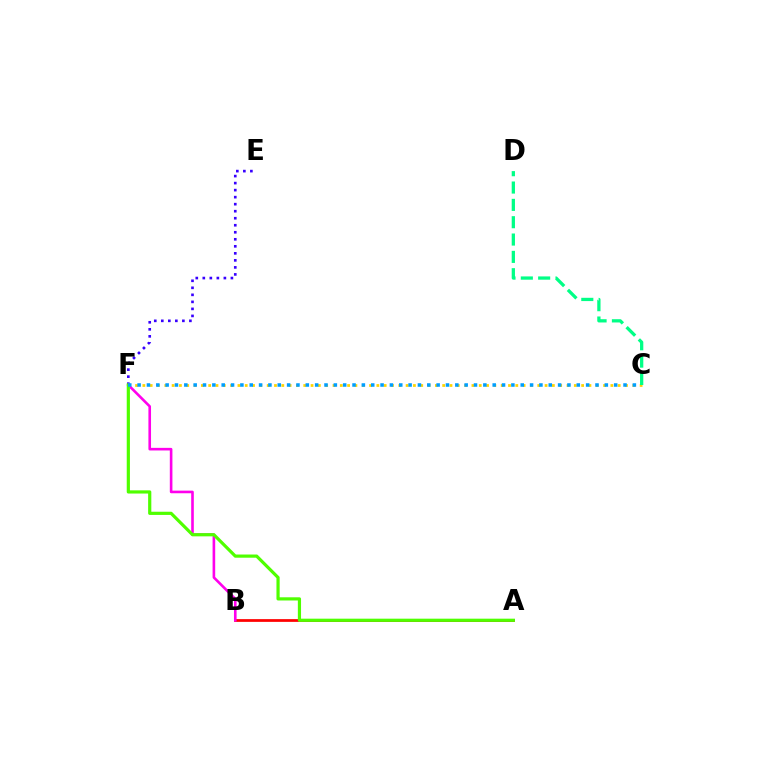{('C', 'F'): [{'color': '#ffd500', 'line_style': 'dotted', 'thickness': 1.99}, {'color': '#009eff', 'line_style': 'dotted', 'thickness': 2.54}], ('E', 'F'): [{'color': '#3700ff', 'line_style': 'dotted', 'thickness': 1.91}], ('A', 'B'): [{'color': '#ff0000', 'line_style': 'solid', 'thickness': 1.97}], ('B', 'F'): [{'color': '#ff00ed', 'line_style': 'solid', 'thickness': 1.88}], ('A', 'F'): [{'color': '#4fff00', 'line_style': 'solid', 'thickness': 2.3}], ('C', 'D'): [{'color': '#00ff86', 'line_style': 'dashed', 'thickness': 2.35}]}